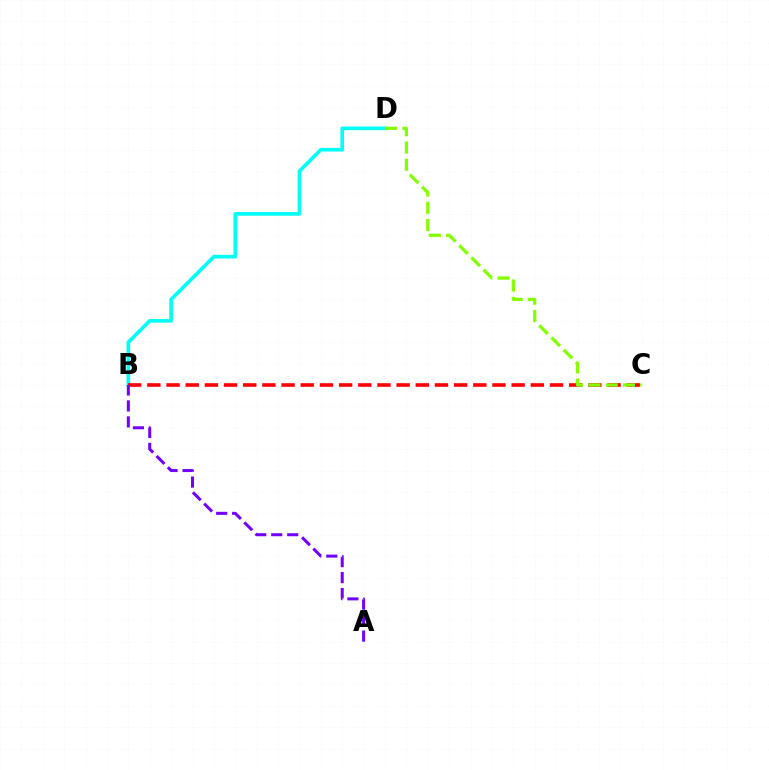{('B', 'D'): [{'color': '#00fff6', 'line_style': 'solid', 'thickness': 2.64}], ('B', 'C'): [{'color': '#ff0000', 'line_style': 'dashed', 'thickness': 2.6}], ('A', 'B'): [{'color': '#7200ff', 'line_style': 'dashed', 'thickness': 2.17}], ('C', 'D'): [{'color': '#84ff00', 'line_style': 'dashed', 'thickness': 2.35}]}